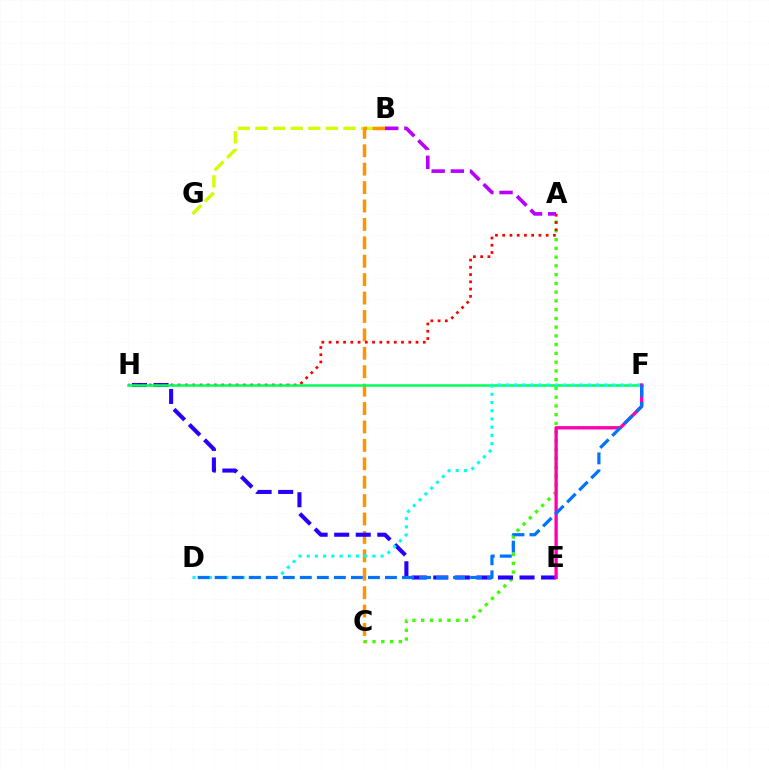{('A', 'C'): [{'color': '#3dff00', 'line_style': 'dotted', 'thickness': 2.38}], ('B', 'G'): [{'color': '#d1ff00', 'line_style': 'dashed', 'thickness': 2.39}], ('B', 'C'): [{'color': '#ff9400', 'line_style': 'dashed', 'thickness': 2.5}], ('E', 'H'): [{'color': '#2500ff', 'line_style': 'dashed', 'thickness': 2.93}], ('A', 'H'): [{'color': '#ff0000', 'line_style': 'dotted', 'thickness': 1.97}], ('F', 'H'): [{'color': '#00ff5c', 'line_style': 'solid', 'thickness': 1.81}], ('E', 'F'): [{'color': '#ff00ac', 'line_style': 'solid', 'thickness': 2.39}], ('A', 'B'): [{'color': '#b900ff', 'line_style': 'dashed', 'thickness': 2.61}], ('D', 'F'): [{'color': '#00fff6', 'line_style': 'dotted', 'thickness': 2.23}, {'color': '#0074ff', 'line_style': 'dashed', 'thickness': 2.31}]}